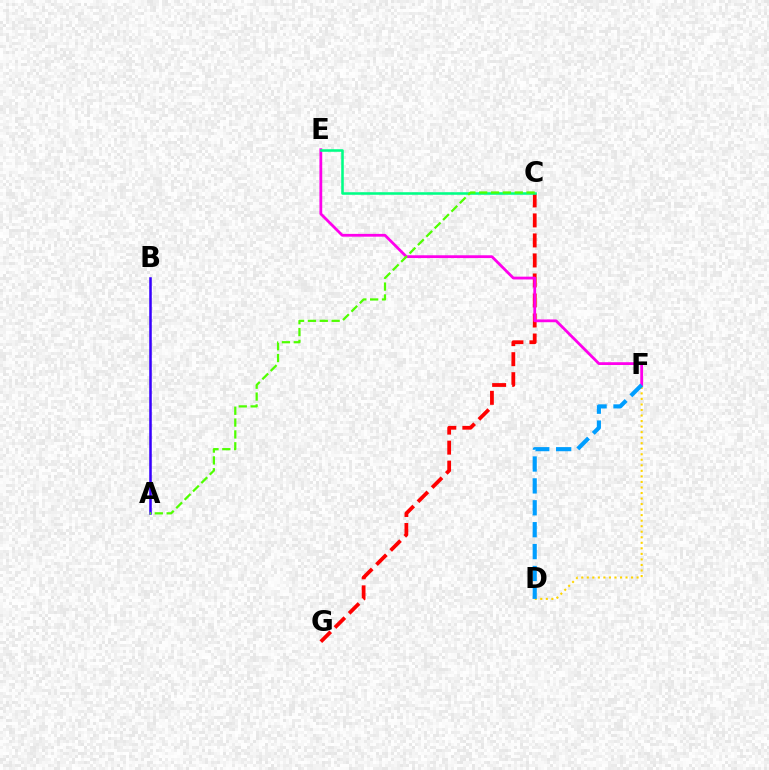{('A', 'B'): [{'color': '#3700ff', 'line_style': 'solid', 'thickness': 1.83}], ('C', 'G'): [{'color': '#ff0000', 'line_style': 'dashed', 'thickness': 2.72}], ('E', 'F'): [{'color': '#ff00ed', 'line_style': 'solid', 'thickness': 2.01}], ('D', 'F'): [{'color': '#ffd500', 'line_style': 'dotted', 'thickness': 1.5}, {'color': '#009eff', 'line_style': 'dashed', 'thickness': 2.97}], ('C', 'E'): [{'color': '#00ff86', 'line_style': 'solid', 'thickness': 1.85}], ('A', 'C'): [{'color': '#4fff00', 'line_style': 'dashed', 'thickness': 1.61}]}